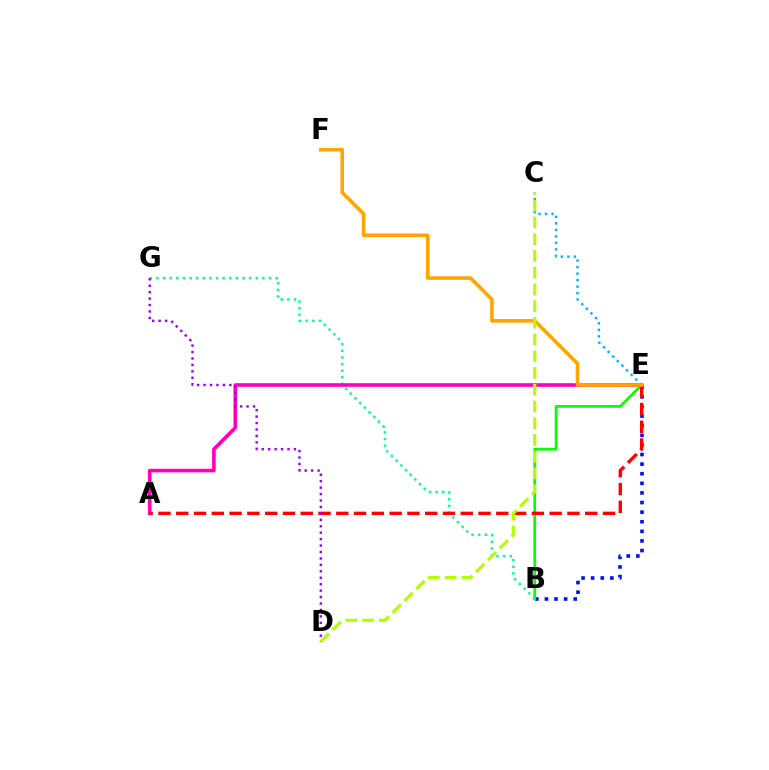{('B', 'E'): [{'color': '#0010ff', 'line_style': 'dotted', 'thickness': 2.61}, {'color': '#08ff00', 'line_style': 'solid', 'thickness': 1.99}], ('B', 'G'): [{'color': '#00ff9d', 'line_style': 'dotted', 'thickness': 1.8}], ('A', 'E'): [{'color': '#ff00bd', 'line_style': 'solid', 'thickness': 2.6}, {'color': '#ff0000', 'line_style': 'dashed', 'thickness': 2.42}], ('C', 'E'): [{'color': '#00b5ff', 'line_style': 'dotted', 'thickness': 1.77}], ('E', 'F'): [{'color': '#ffa500', 'line_style': 'solid', 'thickness': 2.58}], ('D', 'G'): [{'color': '#9b00ff', 'line_style': 'dotted', 'thickness': 1.75}], ('C', 'D'): [{'color': '#b3ff00', 'line_style': 'dashed', 'thickness': 2.27}]}